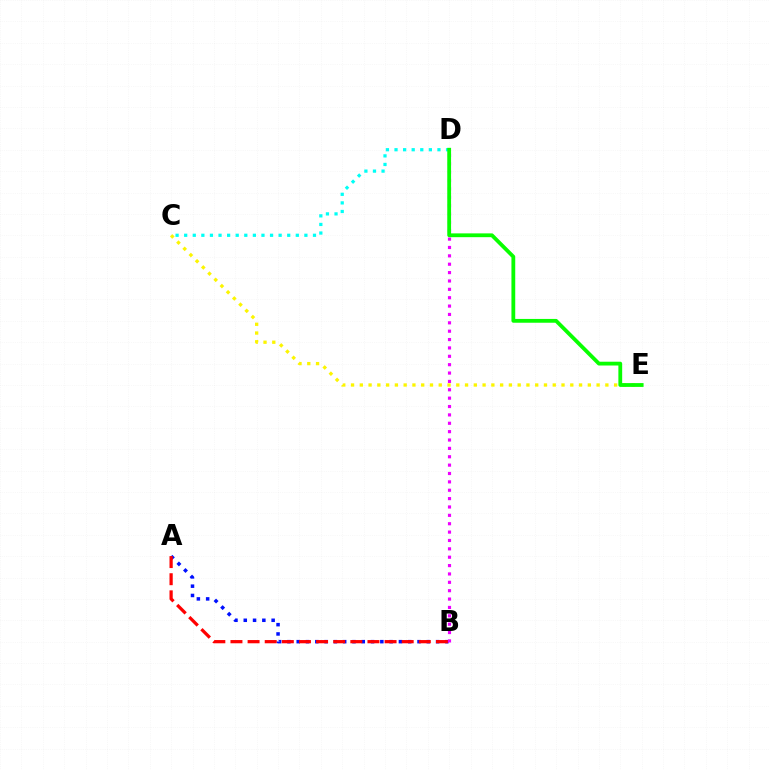{('C', 'D'): [{'color': '#00fff6', 'line_style': 'dotted', 'thickness': 2.33}], ('C', 'E'): [{'color': '#fcf500', 'line_style': 'dotted', 'thickness': 2.38}], ('A', 'B'): [{'color': '#0010ff', 'line_style': 'dotted', 'thickness': 2.52}, {'color': '#ff0000', 'line_style': 'dashed', 'thickness': 2.33}], ('B', 'D'): [{'color': '#ee00ff', 'line_style': 'dotted', 'thickness': 2.27}], ('D', 'E'): [{'color': '#08ff00', 'line_style': 'solid', 'thickness': 2.74}]}